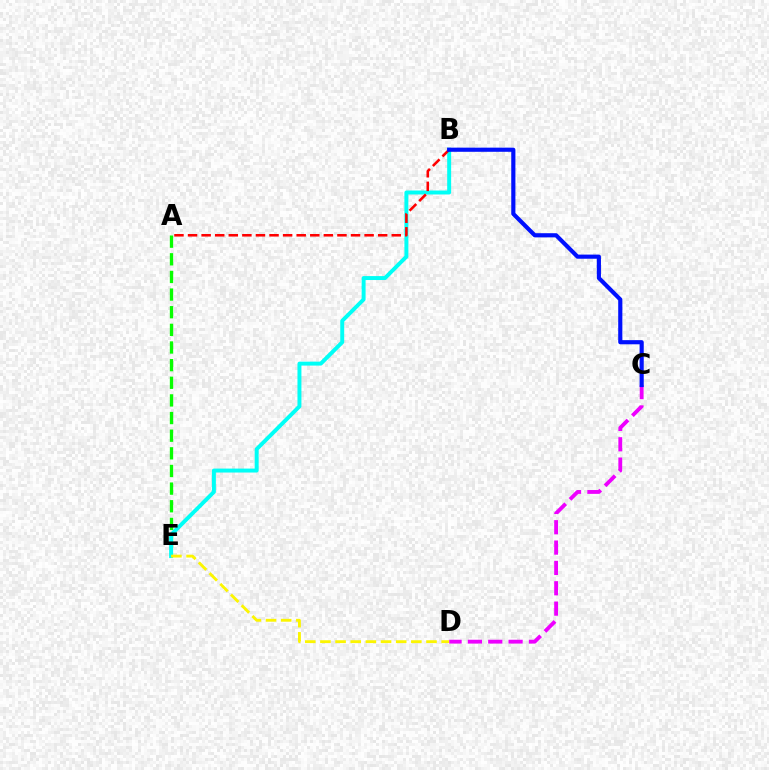{('C', 'D'): [{'color': '#ee00ff', 'line_style': 'dashed', 'thickness': 2.76}], ('A', 'E'): [{'color': '#08ff00', 'line_style': 'dashed', 'thickness': 2.4}], ('B', 'E'): [{'color': '#00fff6', 'line_style': 'solid', 'thickness': 2.84}], ('A', 'B'): [{'color': '#ff0000', 'line_style': 'dashed', 'thickness': 1.85}], ('B', 'C'): [{'color': '#0010ff', 'line_style': 'solid', 'thickness': 2.98}], ('D', 'E'): [{'color': '#fcf500', 'line_style': 'dashed', 'thickness': 2.06}]}